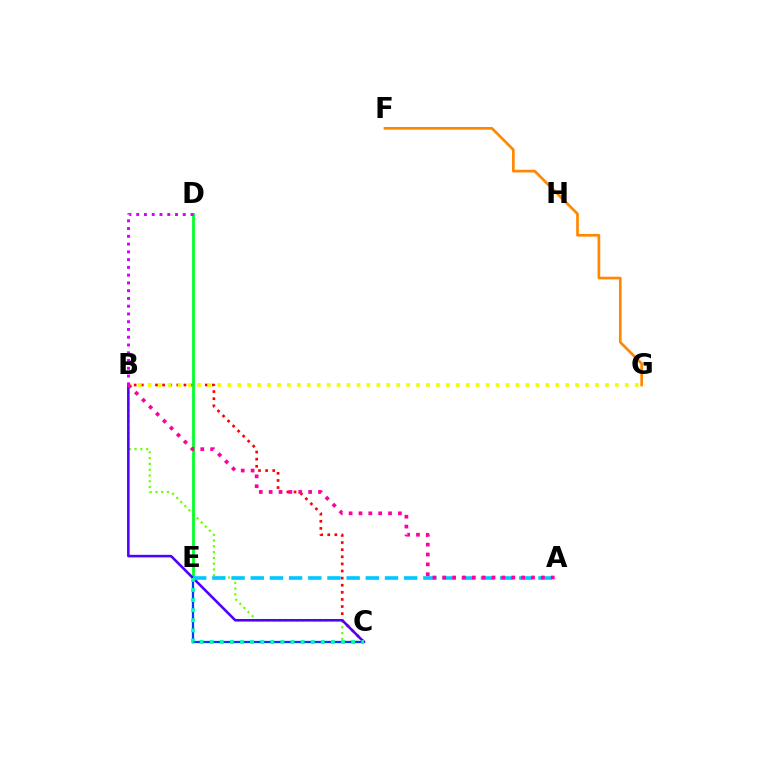{('B', 'C'): [{'color': '#66ff00', 'line_style': 'dotted', 'thickness': 1.57}, {'color': '#ff0000', 'line_style': 'dotted', 'thickness': 1.93}, {'color': '#4f00ff', 'line_style': 'solid', 'thickness': 1.85}], ('D', 'E'): [{'color': '#00ff27', 'line_style': 'solid', 'thickness': 1.99}], ('C', 'E'): [{'color': '#003fff', 'line_style': 'solid', 'thickness': 1.63}, {'color': '#00ffaf', 'line_style': 'dotted', 'thickness': 2.74}], ('B', 'G'): [{'color': '#eeff00', 'line_style': 'dotted', 'thickness': 2.7}], ('A', 'E'): [{'color': '#00c7ff', 'line_style': 'dashed', 'thickness': 2.61}], ('A', 'B'): [{'color': '#ff00a0', 'line_style': 'dotted', 'thickness': 2.68}], ('F', 'G'): [{'color': '#ff8800', 'line_style': 'solid', 'thickness': 1.94}], ('B', 'D'): [{'color': '#d600ff', 'line_style': 'dotted', 'thickness': 2.11}]}